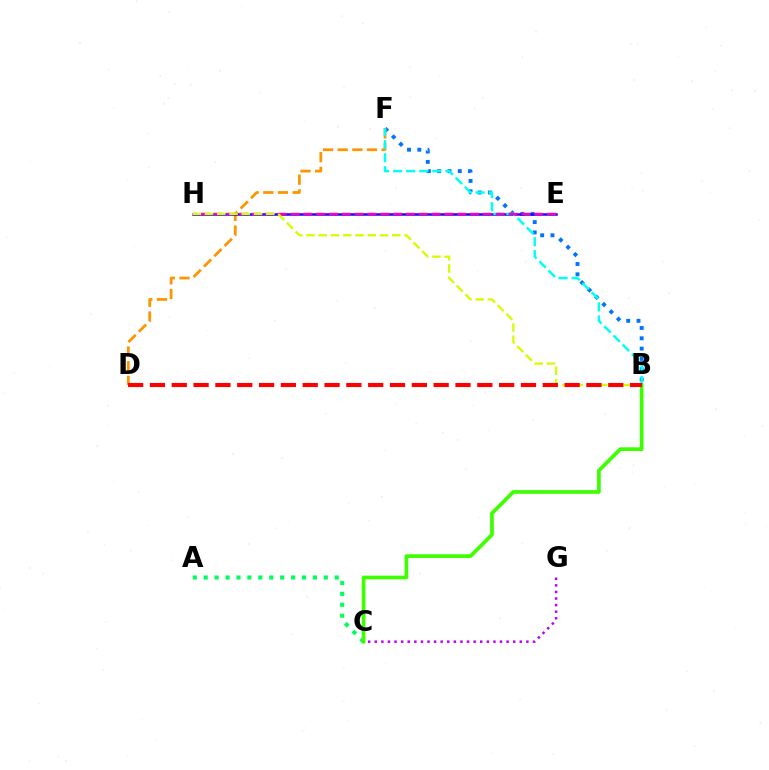{('A', 'C'): [{'color': '#00ff5c', 'line_style': 'dotted', 'thickness': 2.97}], ('B', 'F'): [{'color': '#0074ff', 'line_style': 'dotted', 'thickness': 2.8}, {'color': '#00fff6', 'line_style': 'dashed', 'thickness': 1.77}], ('D', 'F'): [{'color': '#ff9400', 'line_style': 'dashed', 'thickness': 1.99}], ('E', 'H'): [{'color': '#2500ff', 'line_style': 'solid', 'thickness': 1.81}, {'color': '#ff00ac', 'line_style': 'dashed', 'thickness': 1.74}], ('B', 'C'): [{'color': '#3dff00', 'line_style': 'solid', 'thickness': 2.67}], ('B', 'H'): [{'color': '#d1ff00', 'line_style': 'dashed', 'thickness': 1.67}], ('B', 'D'): [{'color': '#ff0000', 'line_style': 'dashed', 'thickness': 2.96}], ('C', 'G'): [{'color': '#b900ff', 'line_style': 'dotted', 'thickness': 1.79}]}